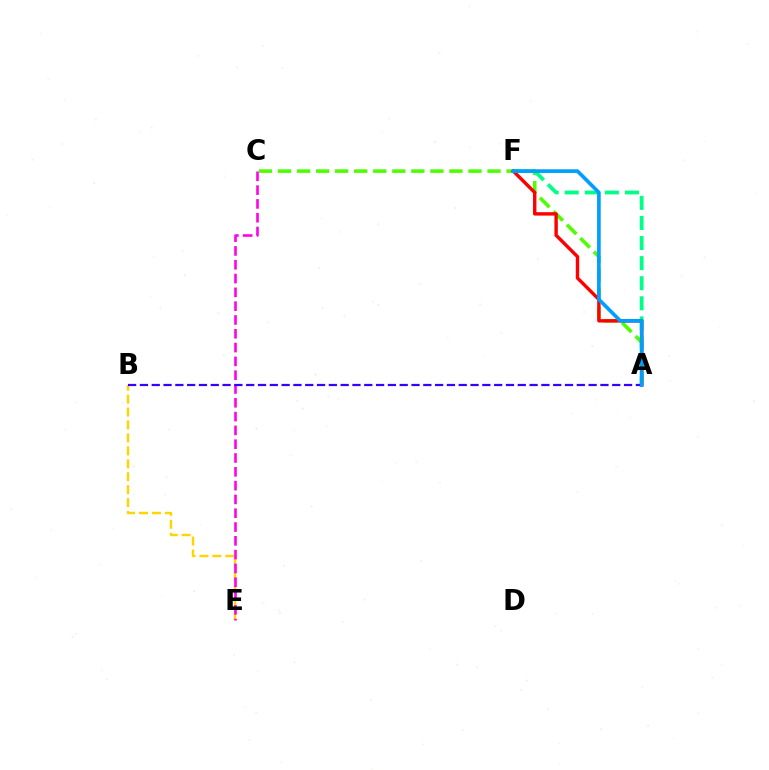{('B', 'E'): [{'color': '#ffd500', 'line_style': 'dashed', 'thickness': 1.76}], ('C', 'E'): [{'color': '#ff00ed', 'line_style': 'dashed', 'thickness': 1.88}], ('A', 'C'): [{'color': '#4fff00', 'line_style': 'dashed', 'thickness': 2.59}], ('A', 'F'): [{'color': '#00ff86', 'line_style': 'dashed', 'thickness': 2.73}, {'color': '#ff0000', 'line_style': 'solid', 'thickness': 2.45}, {'color': '#009eff', 'line_style': 'solid', 'thickness': 2.63}], ('A', 'B'): [{'color': '#3700ff', 'line_style': 'dashed', 'thickness': 1.6}]}